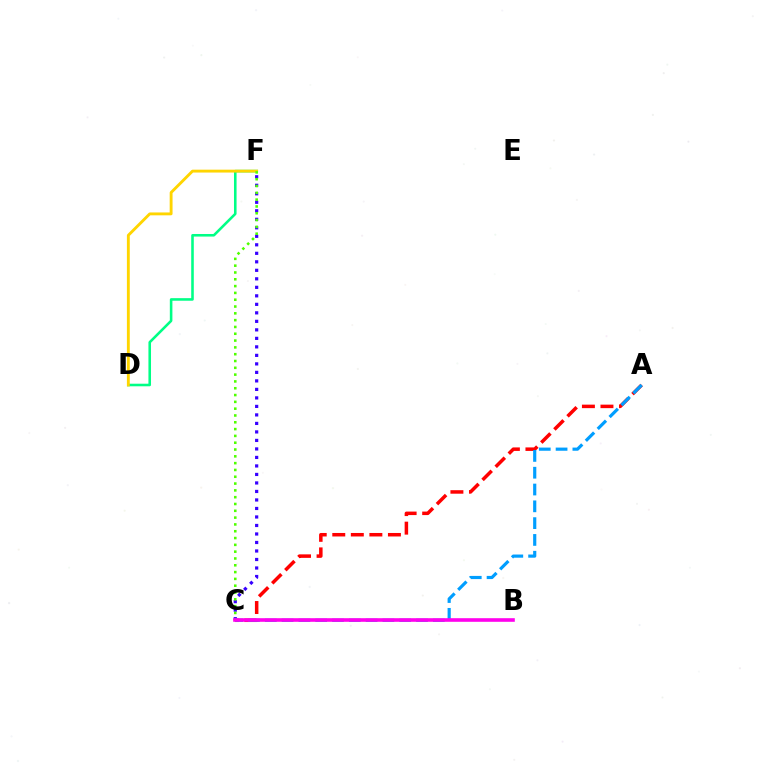{('D', 'F'): [{'color': '#00ff86', 'line_style': 'solid', 'thickness': 1.86}, {'color': '#ffd500', 'line_style': 'solid', 'thickness': 2.07}], ('A', 'C'): [{'color': '#ff0000', 'line_style': 'dashed', 'thickness': 2.52}, {'color': '#009eff', 'line_style': 'dashed', 'thickness': 2.28}], ('C', 'F'): [{'color': '#3700ff', 'line_style': 'dotted', 'thickness': 2.31}, {'color': '#4fff00', 'line_style': 'dotted', 'thickness': 1.85}], ('B', 'C'): [{'color': '#ff00ed', 'line_style': 'solid', 'thickness': 2.6}]}